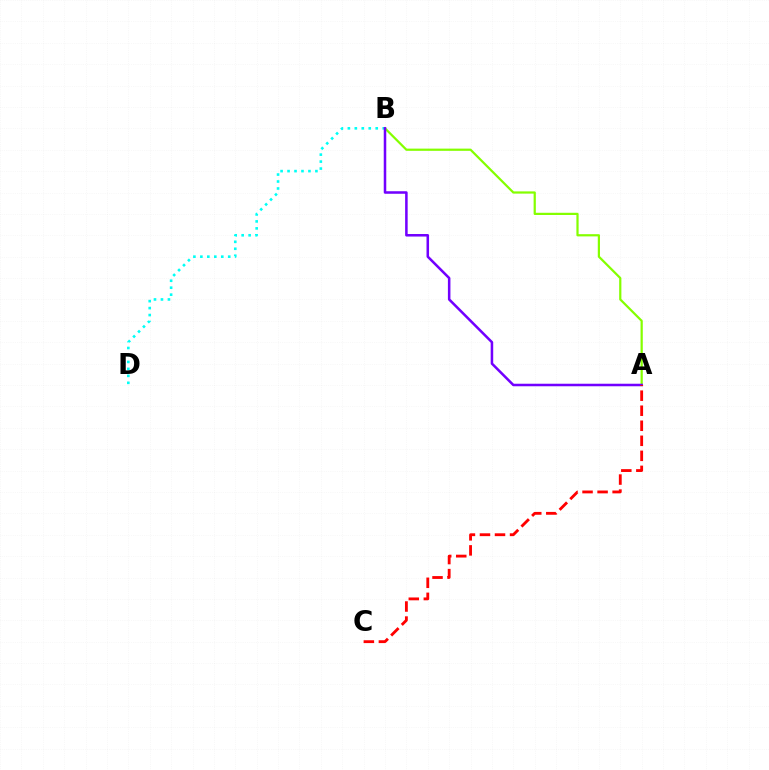{('B', 'D'): [{'color': '#00fff6', 'line_style': 'dotted', 'thickness': 1.89}], ('A', 'B'): [{'color': '#84ff00', 'line_style': 'solid', 'thickness': 1.6}, {'color': '#7200ff', 'line_style': 'solid', 'thickness': 1.83}], ('A', 'C'): [{'color': '#ff0000', 'line_style': 'dashed', 'thickness': 2.04}]}